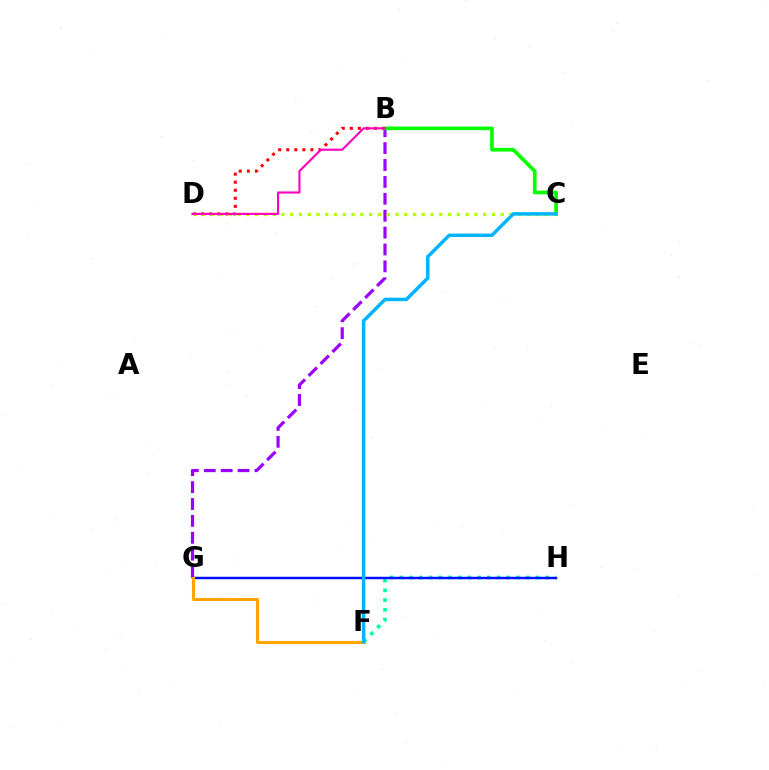{('B', 'G'): [{'color': '#9b00ff', 'line_style': 'dashed', 'thickness': 2.3}], ('F', 'H'): [{'color': '#00ff9d', 'line_style': 'dotted', 'thickness': 2.64}], ('B', 'D'): [{'color': '#ff0000', 'line_style': 'dotted', 'thickness': 2.19}, {'color': '#ff00bd', 'line_style': 'solid', 'thickness': 1.53}], ('G', 'H'): [{'color': '#0010ff', 'line_style': 'solid', 'thickness': 1.78}], ('B', 'C'): [{'color': '#08ff00', 'line_style': 'solid', 'thickness': 2.66}], ('C', 'D'): [{'color': '#b3ff00', 'line_style': 'dotted', 'thickness': 2.38}], ('F', 'G'): [{'color': '#ffa500', 'line_style': 'solid', 'thickness': 2.22}], ('C', 'F'): [{'color': '#00b5ff', 'line_style': 'solid', 'thickness': 2.51}]}